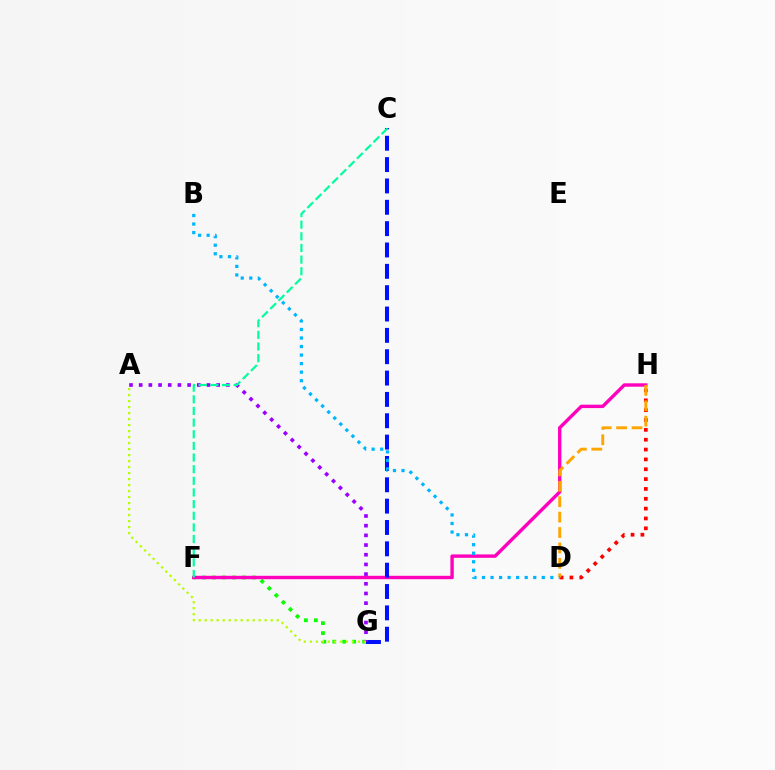{('F', 'G'): [{'color': '#08ff00', 'line_style': 'dotted', 'thickness': 2.7}], ('F', 'H'): [{'color': '#ff00bd', 'line_style': 'solid', 'thickness': 2.45}], ('D', 'H'): [{'color': '#ff0000', 'line_style': 'dotted', 'thickness': 2.67}, {'color': '#ffa500', 'line_style': 'dashed', 'thickness': 2.09}], ('C', 'G'): [{'color': '#0010ff', 'line_style': 'dashed', 'thickness': 2.9}], ('A', 'G'): [{'color': '#9b00ff', 'line_style': 'dotted', 'thickness': 2.63}, {'color': '#b3ff00', 'line_style': 'dotted', 'thickness': 1.63}], ('B', 'D'): [{'color': '#00b5ff', 'line_style': 'dotted', 'thickness': 2.32}], ('C', 'F'): [{'color': '#00ff9d', 'line_style': 'dashed', 'thickness': 1.58}]}